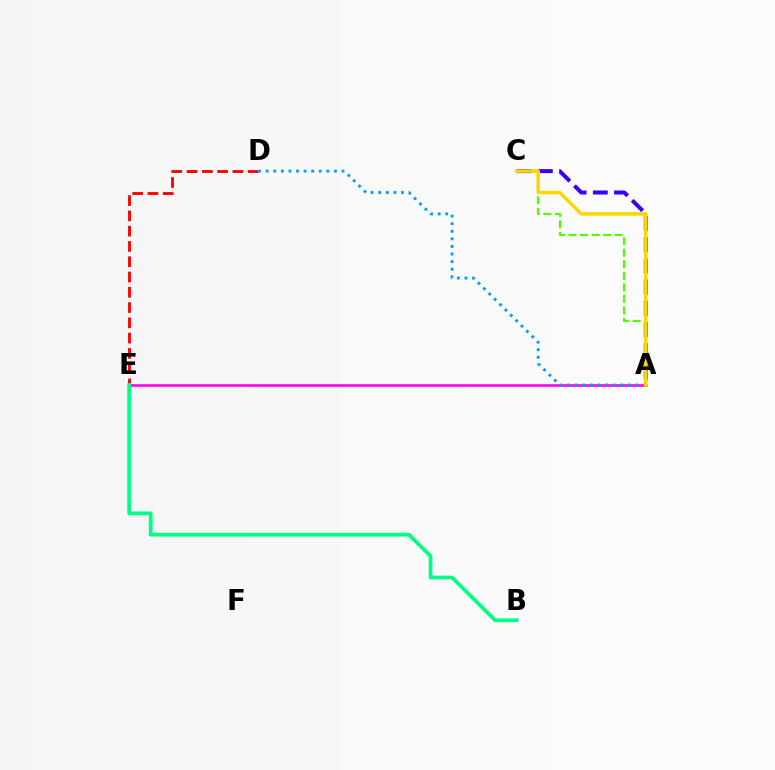{('A', 'C'): [{'color': '#3700ff', 'line_style': 'dashed', 'thickness': 2.89}, {'color': '#4fff00', 'line_style': 'dashed', 'thickness': 1.57}, {'color': '#ffd500', 'line_style': 'solid', 'thickness': 2.5}], ('D', 'E'): [{'color': '#ff0000', 'line_style': 'dashed', 'thickness': 2.08}], ('A', 'E'): [{'color': '#ff00ed', 'line_style': 'solid', 'thickness': 1.88}], ('A', 'D'): [{'color': '#009eff', 'line_style': 'dotted', 'thickness': 2.06}], ('B', 'E'): [{'color': '#00ff86', 'line_style': 'solid', 'thickness': 2.69}]}